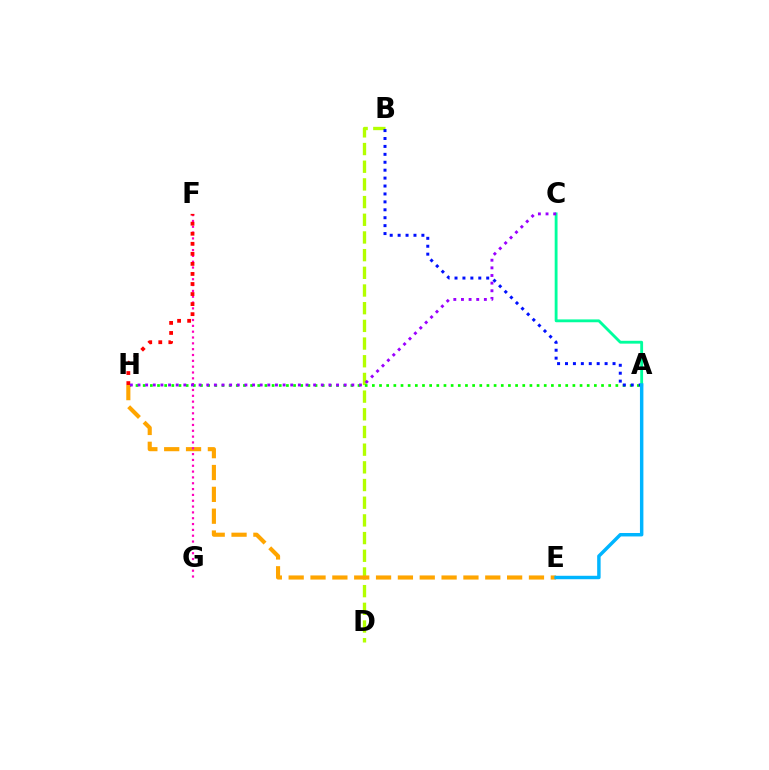{('B', 'D'): [{'color': '#b3ff00', 'line_style': 'dashed', 'thickness': 2.4}], ('A', 'H'): [{'color': '#08ff00', 'line_style': 'dotted', 'thickness': 1.95}], ('A', 'B'): [{'color': '#0010ff', 'line_style': 'dotted', 'thickness': 2.15}], ('A', 'C'): [{'color': '#00ff9d', 'line_style': 'solid', 'thickness': 2.04}], ('E', 'H'): [{'color': '#ffa500', 'line_style': 'dashed', 'thickness': 2.97}], ('F', 'G'): [{'color': '#ff00bd', 'line_style': 'dotted', 'thickness': 1.58}], ('F', 'H'): [{'color': '#ff0000', 'line_style': 'dotted', 'thickness': 2.73}], ('A', 'E'): [{'color': '#00b5ff', 'line_style': 'solid', 'thickness': 2.49}], ('C', 'H'): [{'color': '#9b00ff', 'line_style': 'dotted', 'thickness': 2.07}]}